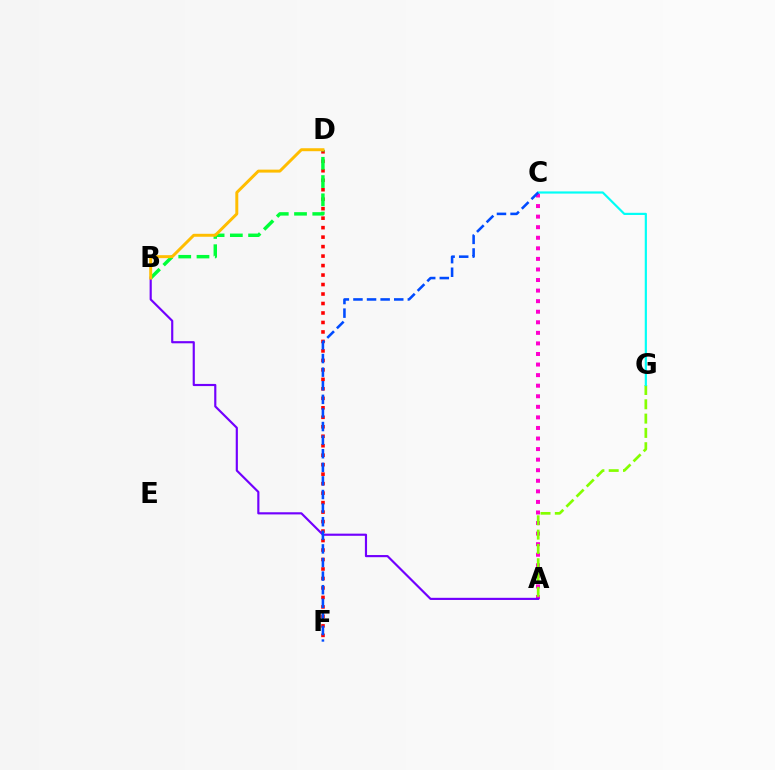{('A', 'C'): [{'color': '#ff00cf', 'line_style': 'dotted', 'thickness': 2.87}], ('D', 'F'): [{'color': '#ff0000', 'line_style': 'dotted', 'thickness': 2.58}], ('A', 'B'): [{'color': '#7200ff', 'line_style': 'solid', 'thickness': 1.55}], ('B', 'D'): [{'color': '#00ff39', 'line_style': 'dashed', 'thickness': 2.48}, {'color': '#ffbd00', 'line_style': 'solid', 'thickness': 2.13}], ('A', 'G'): [{'color': '#84ff00', 'line_style': 'dashed', 'thickness': 1.94}], ('C', 'G'): [{'color': '#00fff6', 'line_style': 'solid', 'thickness': 1.57}], ('C', 'F'): [{'color': '#004bff', 'line_style': 'dashed', 'thickness': 1.85}]}